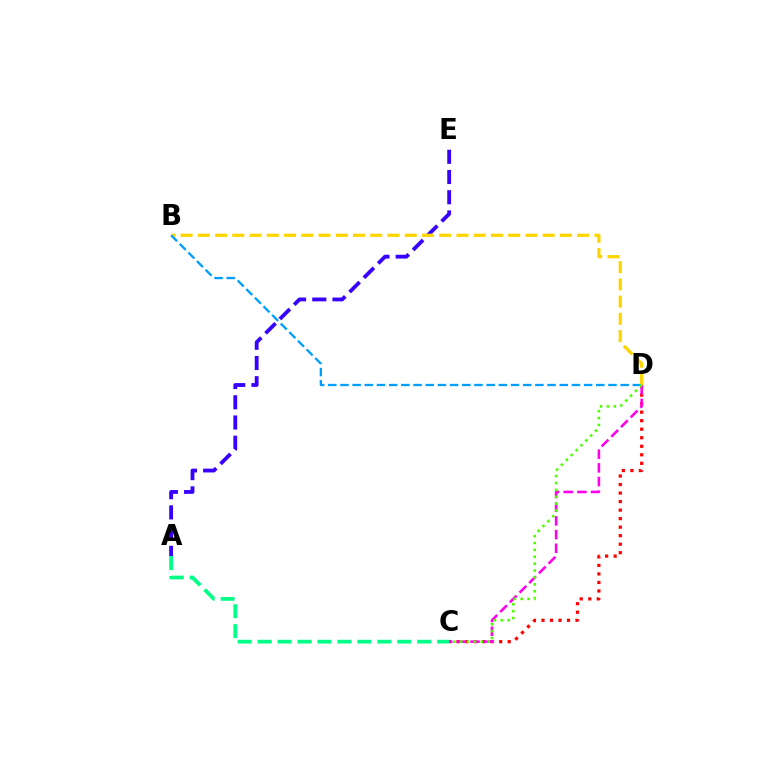{('A', 'E'): [{'color': '#3700ff', 'line_style': 'dashed', 'thickness': 2.75}], ('B', 'D'): [{'color': '#ffd500', 'line_style': 'dashed', 'thickness': 2.34}, {'color': '#009eff', 'line_style': 'dashed', 'thickness': 1.65}], ('C', 'D'): [{'color': '#ff0000', 'line_style': 'dotted', 'thickness': 2.32}, {'color': '#ff00ed', 'line_style': 'dashed', 'thickness': 1.86}, {'color': '#4fff00', 'line_style': 'dotted', 'thickness': 1.87}], ('A', 'C'): [{'color': '#00ff86', 'line_style': 'dashed', 'thickness': 2.71}]}